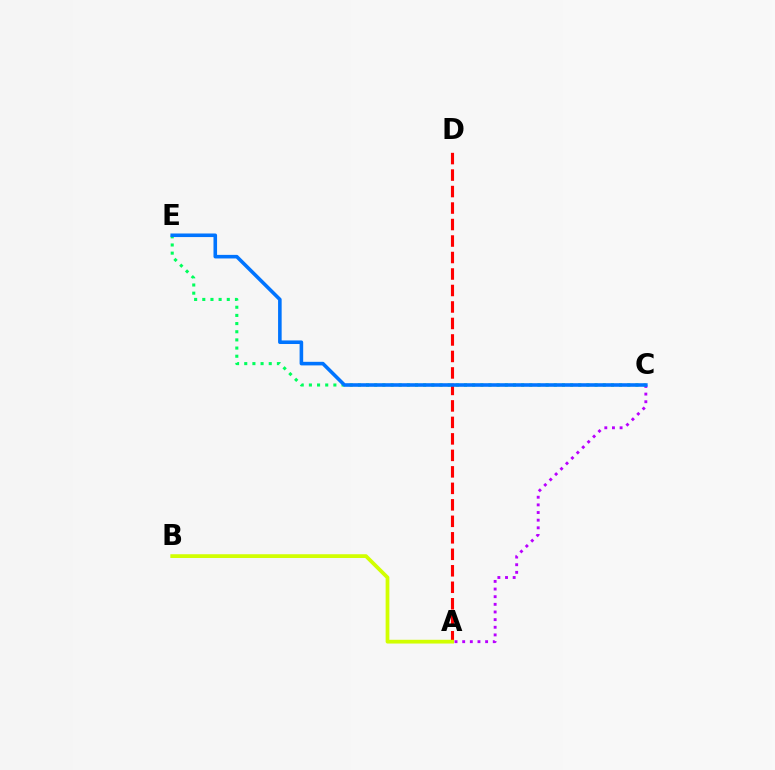{('A', 'D'): [{'color': '#ff0000', 'line_style': 'dashed', 'thickness': 2.24}], ('A', 'C'): [{'color': '#b900ff', 'line_style': 'dotted', 'thickness': 2.08}], ('C', 'E'): [{'color': '#00ff5c', 'line_style': 'dotted', 'thickness': 2.22}, {'color': '#0074ff', 'line_style': 'solid', 'thickness': 2.58}], ('A', 'B'): [{'color': '#d1ff00', 'line_style': 'solid', 'thickness': 2.7}]}